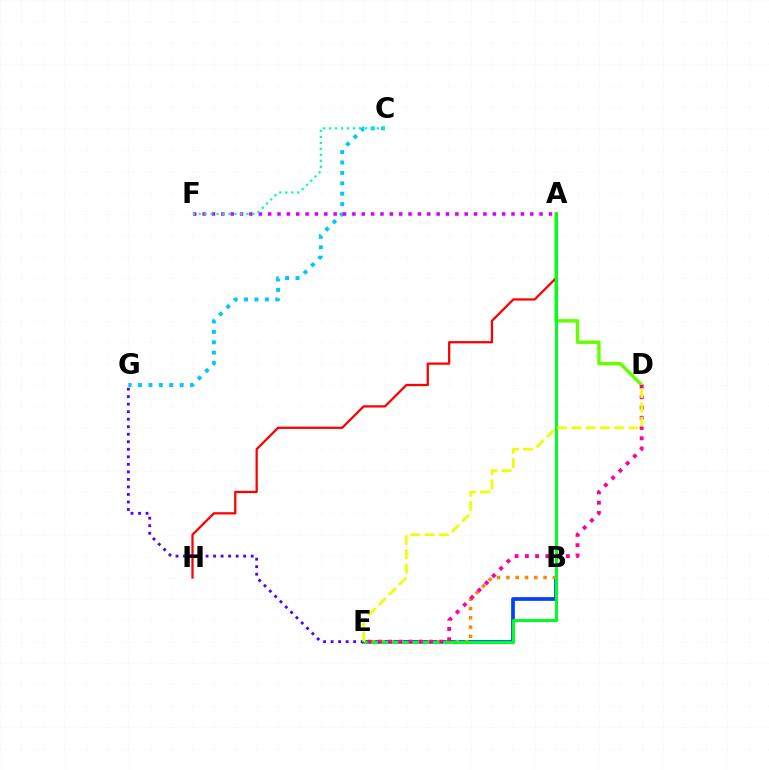{('A', 'D'): [{'color': '#66ff00', 'line_style': 'solid', 'thickness': 2.49}], ('A', 'H'): [{'color': '#ff0000', 'line_style': 'solid', 'thickness': 1.63}], ('C', 'G'): [{'color': '#00c7ff', 'line_style': 'dotted', 'thickness': 2.83}], ('B', 'E'): [{'color': '#003fff', 'line_style': 'solid', 'thickness': 2.67}, {'color': '#ff8800', 'line_style': 'dotted', 'thickness': 2.53}], ('A', 'F'): [{'color': '#d600ff', 'line_style': 'dotted', 'thickness': 2.54}], ('A', 'E'): [{'color': '#00ff27', 'line_style': 'solid', 'thickness': 2.19}], ('E', 'G'): [{'color': '#4f00ff', 'line_style': 'dotted', 'thickness': 2.04}], ('C', 'F'): [{'color': '#00ffaf', 'line_style': 'dotted', 'thickness': 1.62}], ('D', 'E'): [{'color': '#ff00a0', 'line_style': 'dotted', 'thickness': 2.79}, {'color': '#eeff00', 'line_style': 'dashed', 'thickness': 1.94}]}